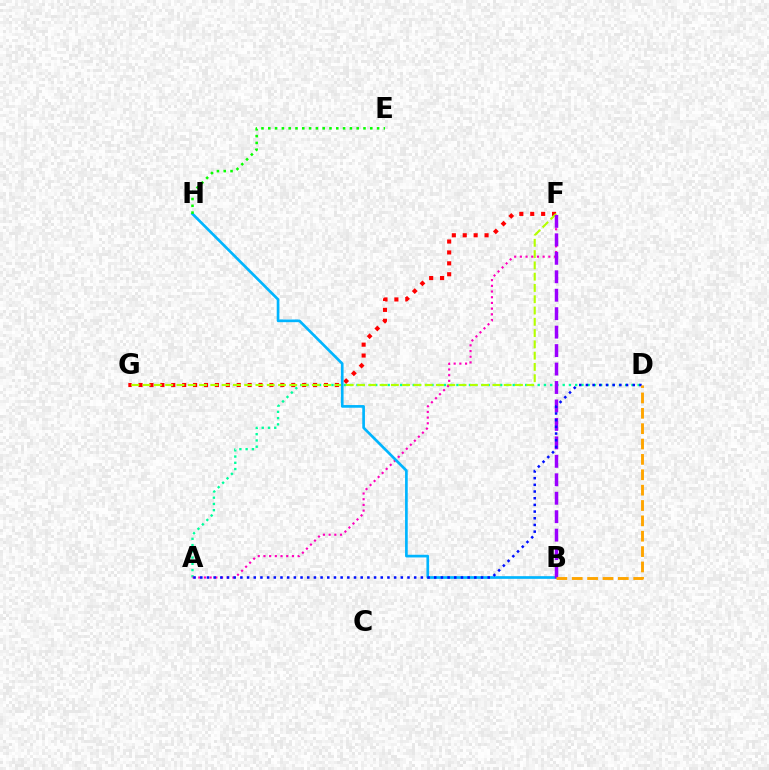{('A', 'D'): [{'color': '#00ff9d', 'line_style': 'dotted', 'thickness': 1.7}, {'color': '#0010ff', 'line_style': 'dotted', 'thickness': 1.82}], ('F', 'G'): [{'color': '#ff0000', 'line_style': 'dotted', 'thickness': 2.96}, {'color': '#b3ff00', 'line_style': 'dashed', 'thickness': 1.53}], ('A', 'F'): [{'color': '#ff00bd', 'line_style': 'dotted', 'thickness': 1.55}], ('B', 'H'): [{'color': '#00b5ff', 'line_style': 'solid', 'thickness': 1.93}], ('B', 'F'): [{'color': '#9b00ff', 'line_style': 'dashed', 'thickness': 2.51}], ('E', 'H'): [{'color': '#08ff00', 'line_style': 'dotted', 'thickness': 1.85}], ('B', 'D'): [{'color': '#ffa500', 'line_style': 'dashed', 'thickness': 2.09}]}